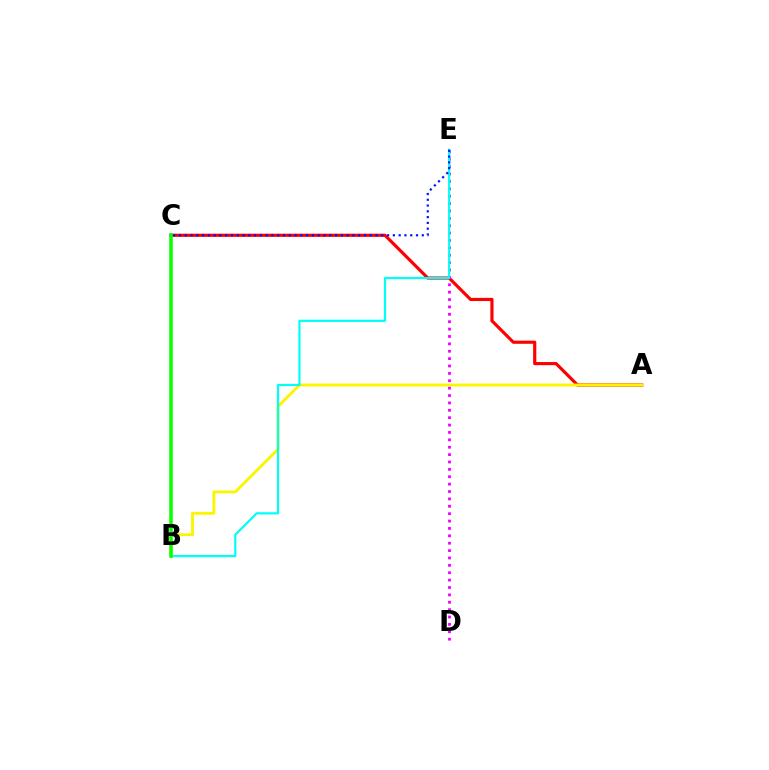{('A', 'C'): [{'color': '#ff0000', 'line_style': 'solid', 'thickness': 2.28}], ('D', 'E'): [{'color': '#ee00ff', 'line_style': 'dotted', 'thickness': 2.01}], ('A', 'B'): [{'color': '#fcf500', 'line_style': 'solid', 'thickness': 2.07}], ('B', 'E'): [{'color': '#00fff6', 'line_style': 'solid', 'thickness': 1.58}], ('C', 'E'): [{'color': '#0010ff', 'line_style': 'dotted', 'thickness': 1.57}], ('B', 'C'): [{'color': '#08ff00', 'line_style': 'solid', 'thickness': 2.53}]}